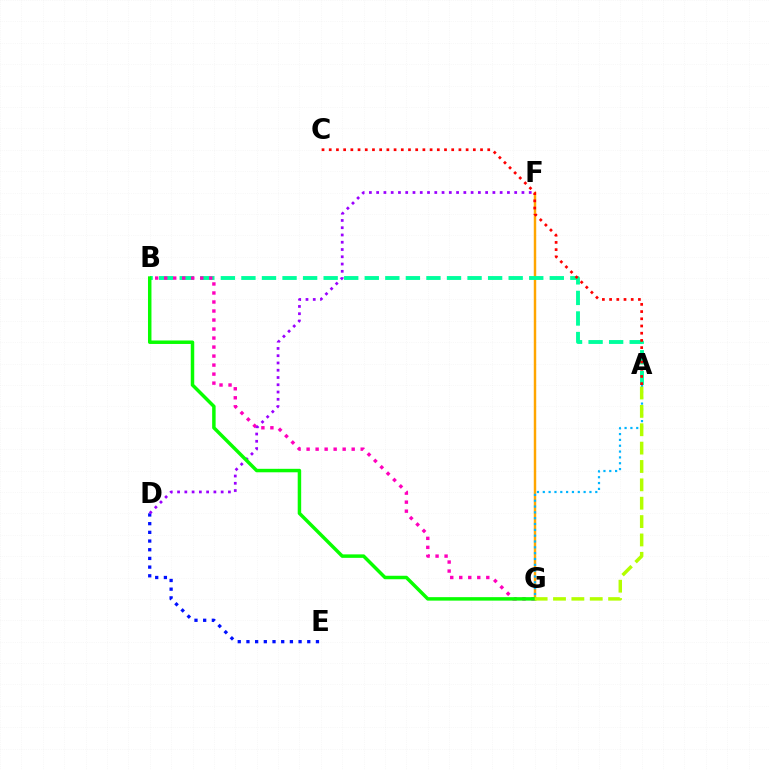{('F', 'G'): [{'color': '#ffa500', 'line_style': 'solid', 'thickness': 1.77}], ('A', 'G'): [{'color': '#00b5ff', 'line_style': 'dotted', 'thickness': 1.58}, {'color': '#b3ff00', 'line_style': 'dashed', 'thickness': 2.5}], ('A', 'B'): [{'color': '#00ff9d', 'line_style': 'dashed', 'thickness': 2.79}], ('A', 'C'): [{'color': '#ff0000', 'line_style': 'dotted', 'thickness': 1.96}], ('B', 'G'): [{'color': '#ff00bd', 'line_style': 'dotted', 'thickness': 2.45}, {'color': '#08ff00', 'line_style': 'solid', 'thickness': 2.5}], ('D', 'E'): [{'color': '#0010ff', 'line_style': 'dotted', 'thickness': 2.36}], ('D', 'F'): [{'color': '#9b00ff', 'line_style': 'dotted', 'thickness': 1.97}]}